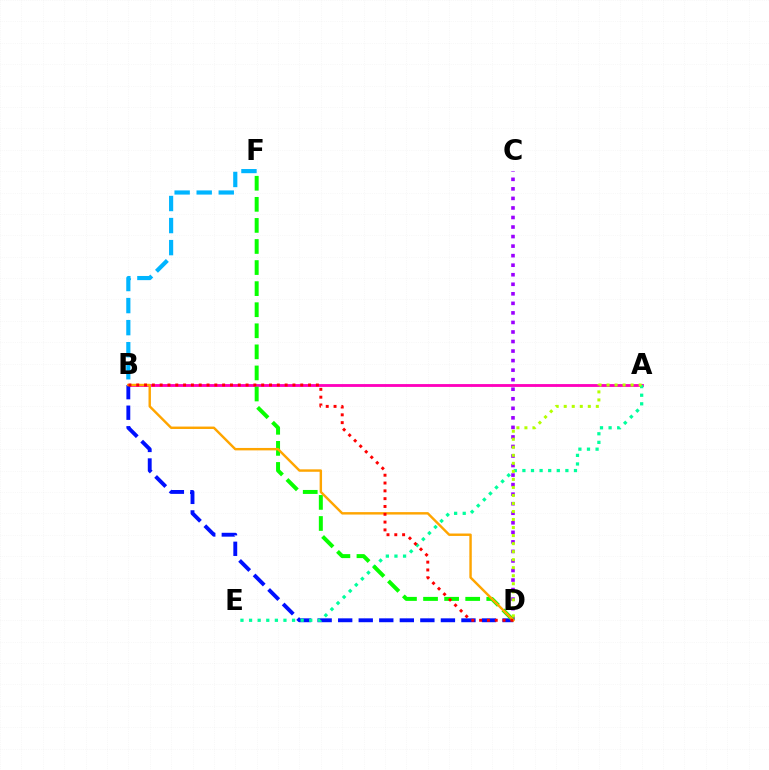{('A', 'B'): [{'color': '#ff00bd', 'line_style': 'solid', 'thickness': 2.04}], ('B', 'D'): [{'color': '#0010ff', 'line_style': 'dashed', 'thickness': 2.79}, {'color': '#ffa500', 'line_style': 'solid', 'thickness': 1.75}, {'color': '#ff0000', 'line_style': 'dotted', 'thickness': 2.12}], ('C', 'D'): [{'color': '#9b00ff', 'line_style': 'dotted', 'thickness': 2.59}], ('A', 'E'): [{'color': '#00ff9d', 'line_style': 'dotted', 'thickness': 2.34}], ('D', 'F'): [{'color': '#08ff00', 'line_style': 'dashed', 'thickness': 2.86}], ('A', 'D'): [{'color': '#b3ff00', 'line_style': 'dotted', 'thickness': 2.18}], ('B', 'F'): [{'color': '#00b5ff', 'line_style': 'dashed', 'thickness': 3.0}]}